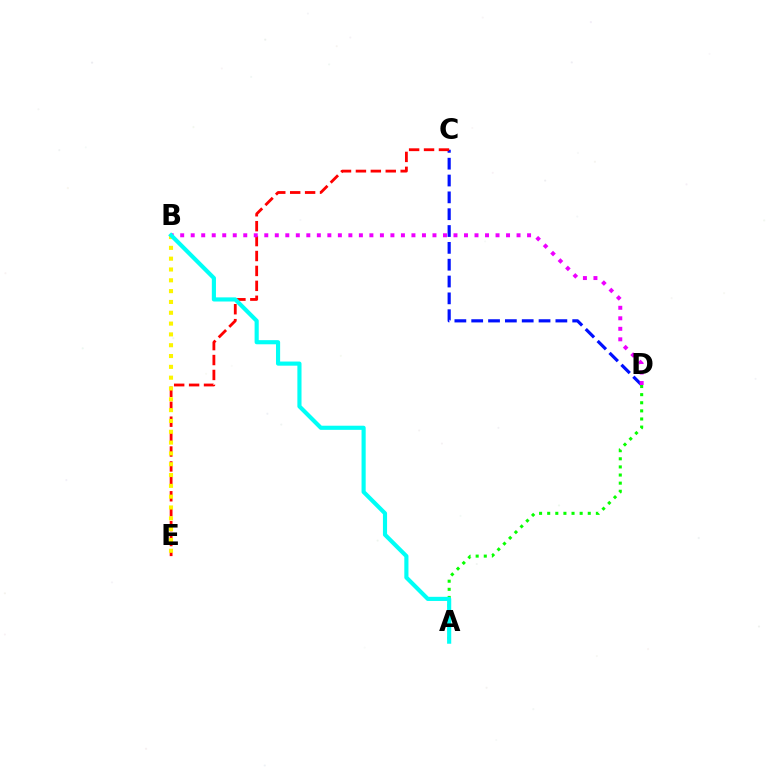{('C', 'D'): [{'color': '#0010ff', 'line_style': 'dashed', 'thickness': 2.29}], ('C', 'E'): [{'color': '#ff0000', 'line_style': 'dashed', 'thickness': 2.03}], ('A', 'D'): [{'color': '#08ff00', 'line_style': 'dotted', 'thickness': 2.2}], ('B', 'E'): [{'color': '#fcf500', 'line_style': 'dotted', 'thickness': 2.94}], ('B', 'D'): [{'color': '#ee00ff', 'line_style': 'dotted', 'thickness': 2.86}], ('A', 'B'): [{'color': '#00fff6', 'line_style': 'solid', 'thickness': 2.98}]}